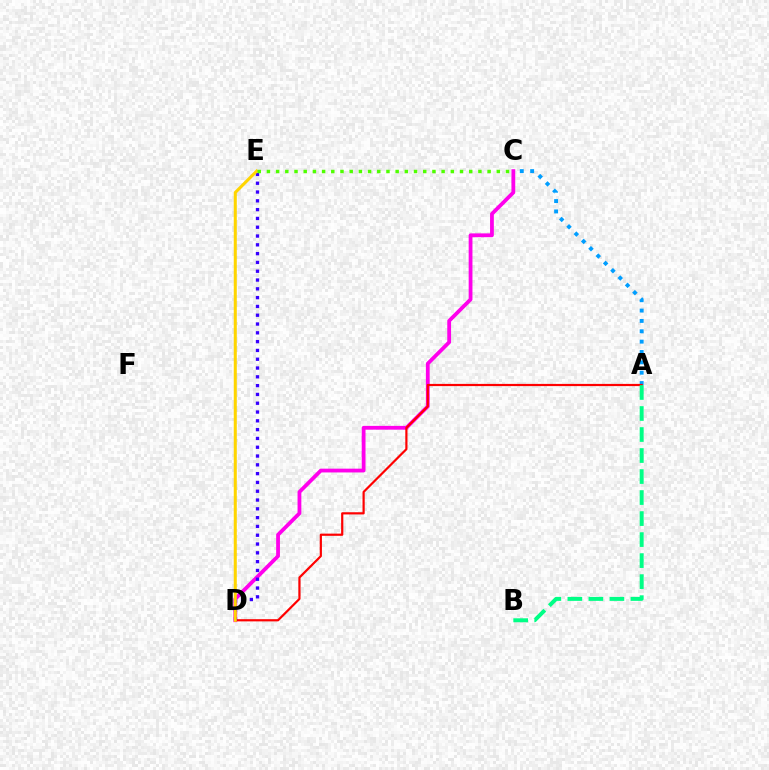{('A', 'C'): [{'color': '#009eff', 'line_style': 'dotted', 'thickness': 2.81}], ('C', 'D'): [{'color': '#ff00ed', 'line_style': 'solid', 'thickness': 2.73}], ('A', 'D'): [{'color': '#ff0000', 'line_style': 'solid', 'thickness': 1.58}], ('A', 'B'): [{'color': '#00ff86', 'line_style': 'dashed', 'thickness': 2.86}], ('D', 'E'): [{'color': '#3700ff', 'line_style': 'dotted', 'thickness': 2.39}, {'color': '#ffd500', 'line_style': 'solid', 'thickness': 2.19}], ('C', 'E'): [{'color': '#4fff00', 'line_style': 'dotted', 'thickness': 2.5}]}